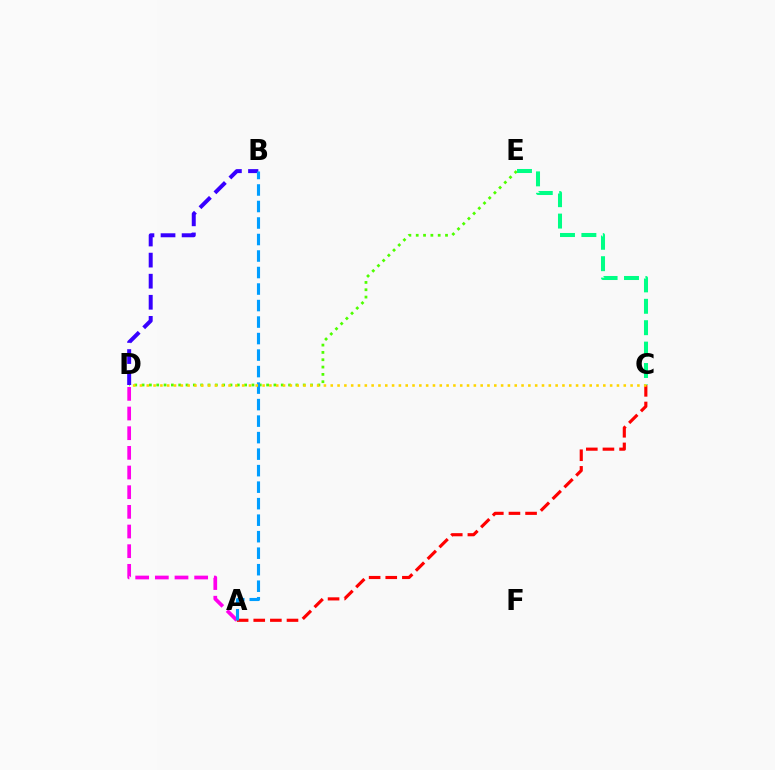{('A', 'D'): [{'color': '#ff00ed', 'line_style': 'dashed', 'thickness': 2.67}], ('D', 'E'): [{'color': '#4fff00', 'line_style': 'dotted', 'thickness': 1.99}], ('B', 'D'): [{'color': '#3700ff', 'line_style': 'dashed', 'thickness': 2.86}], ('A', 'C'): [{'color': '#ff0000', 'line_style': 'dashed', 'thickness': 2.26}], ('C', 'E'): [{'color': '#00ff86', 'line_style': 'dashed', 'thickness': 2.91}], ('A', 'B'): [{'color': '#009eff', 'line_style': 'dashed', 'thickness': 2.24}], ('C', 'D'): [{'color': '#ffd500', 'line_style': 'dotted', 'thickness': 1.85}]}